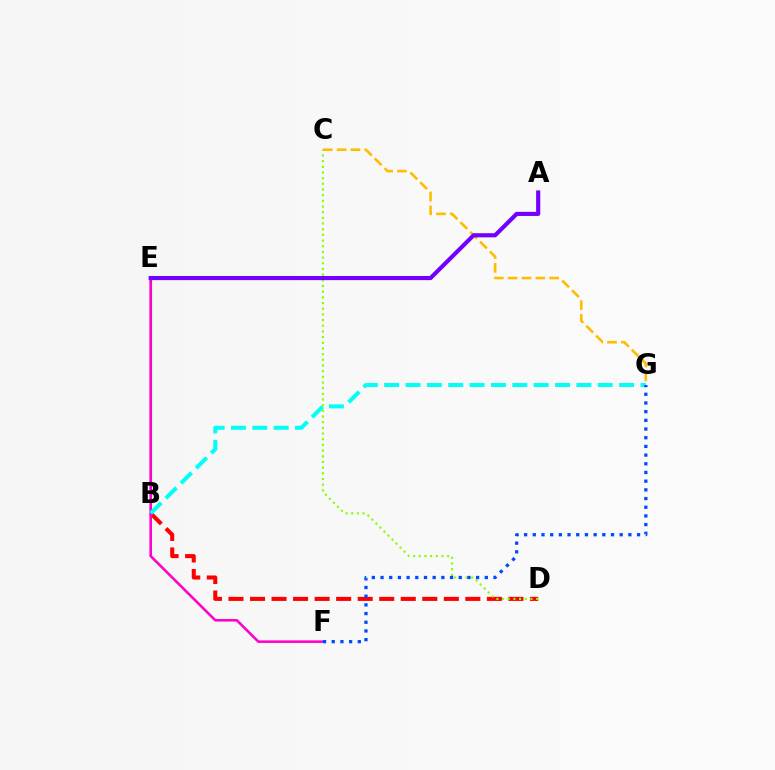{('B', 'D'): [{'color': '#ff0000', 'line_style': 'dashed', 'thickness': 2.93}], ('C', 'D'): [{'color': '#84ff00', 'line_style': 'dotted', 'thickness': 1.54}], ('B', 'E'): [{'color': '#00ff39', 'line_style': 'solid', 'thickness': 1.69}], ('E', 'F'): [{'color': '#ff00cf', 'line_style': 'solid', 'thickness': 1.85}], ('C', 'G'): [{'color': '#ffbd00', 'line_style': 'dashed', 'thickness': 1.88}], ('A', 'E'): [{'color': '#7200ff', 'line_style': 'solid', 'thickness': 2.98}], ('B', 'G'): [{'color': '#00fff6', 'line_style': 'dashed', 'thickness': 2.9}], ('F', 'G'): [{'color': '#004bff', 'line_style': 'dotted', 'thickness': 2.36}]}